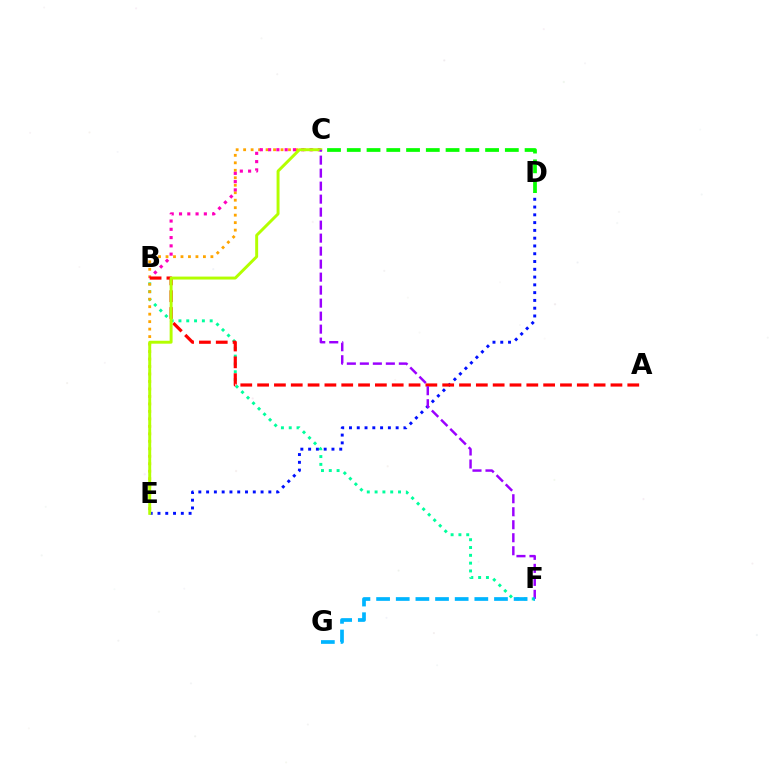{('B', 'F'): [{'color': '#00ff9d', 'line_style': 'dotted', 'thickness': 2.12}], ('D', 'E'): [{'color': '#0010ff', 'line_style': 'dotted', 'thickness': 2.11}], ('C', 'D'): [{'color': '#08ff00', 'line_style': 'dashed', 'thickness': 2.68}], ('C', 'E'): [{'color': '#ffa500', 'line_style': 'dotted', 'thickness': 2.03}, {'color': '#b3ff00', 'line_style': 'solid', 'thickness': 2.12}], ('B', 'C'): [{'color': '#ff00bd', 'line_style': 'dotted', 'thickness': 2.25}], ('A', 'B'): [{'color': '#ff0000', 'line_style': 'dashed', 'thickness': 2.29}], ('C', 'F'): [{'color': '#9b00ff', 'line_style': 'dashed', 'thickness': 1.77}], ('F', 'G'): [{'color': '#00b5ff', 'line_style': 'dashed', 'thickness': 2.67}]}